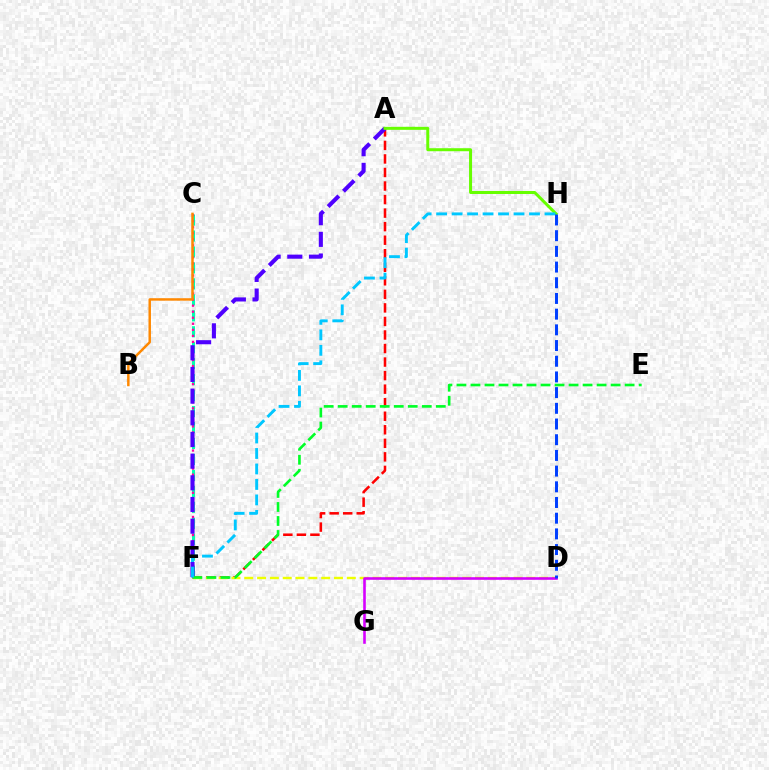{('A', 'F'): [{'color': '#ff0000', 'line_style': 'dashed', 'thickness': 1.84}, {'color': '#4f00ff', 'line_style': 'dashed', 'thickness': 2.94}], ('C', 'F'): [{'color': '#00ffaf', 'line_style': 'dashed', 'thickness': 2.17}, {'color': '#ff00a0', 'line_style': 'dotted', 'thickness': 1.64}], ('D', 'F'): [{'color': '#eeff00', 'line_style': 'dashed', 'thickness': 1.74}], ('D', 'G'): [{'color': '#d600ff', 'line_style': 'solid', 'thickness': 1.87}], ('A', 'H'): [{'color': '#66ff00', 'line_style': 'solid', 'thickness': 2.16}], ('E', 'F'): [{'color': '#00ff27', 'line_style': 'dashed', 'thickness': 1.9}], ('F', 'H'): [{'color': '#00c7ff', 'line_style': 'dashed', 'thickness': 2.1}], ('B', 'C'): [{'color': '#ff8800', 'line_style': 'solid', 'thickness': 1.78}], ('D', 'H'): [{'color': '#003fff', 'line_style': 'dashed', 'thickness': 2.13}]}